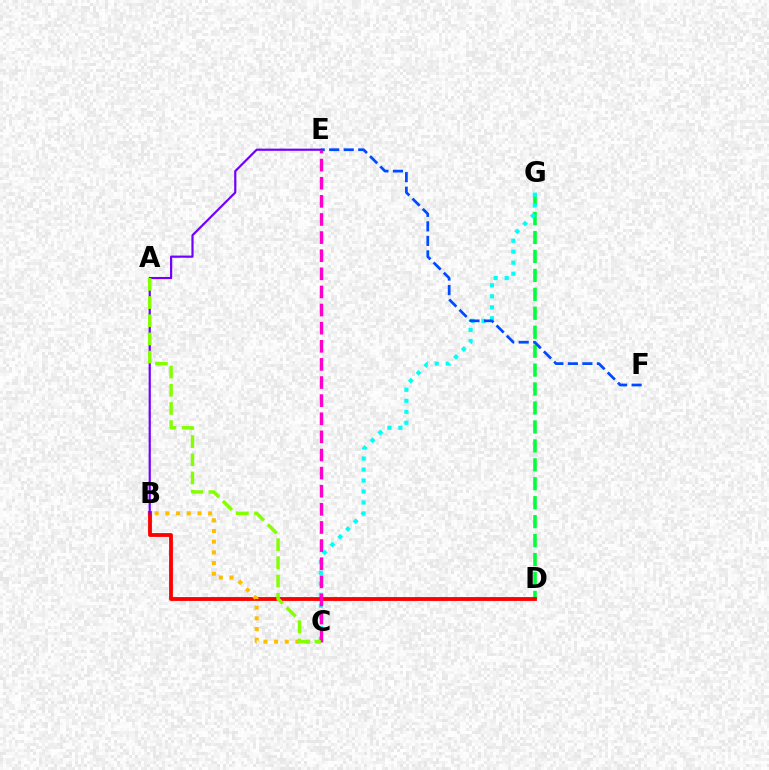{('D', 'G'): [{'color': '#00ff39', 'line_style': 'dashed', 'thickness': 2.57}], ('B', 'D'): [{'color': '#ff0000', 'line_style': 'solid', 'thickness': 2.76}], ('C', 'G'): [{'color': '#00fff6', 'line_style': 'dotted', 'thickness': 2.99}], ('E', 'F'): [{'color': '#004bff', 'line_style': 'dashed', 'thickness': 1.97}], ('B', 'E'): [{'color': '#7200ff', 'line_style': 'solid', 'thickness': 1.58}], ('B', 'C'): [{'color': '#ffbd00', 'line_style': 'dotted', 'thickness': 2.9}], ('C', 'E'): [{'color': '#ff00cf', 'line_style': 'dashed', 'thickness': 2.46}], ('A', 'C'): [{'color': '#84ff00', 'line_style': 'dashed', 'thickness': 2.47}]}